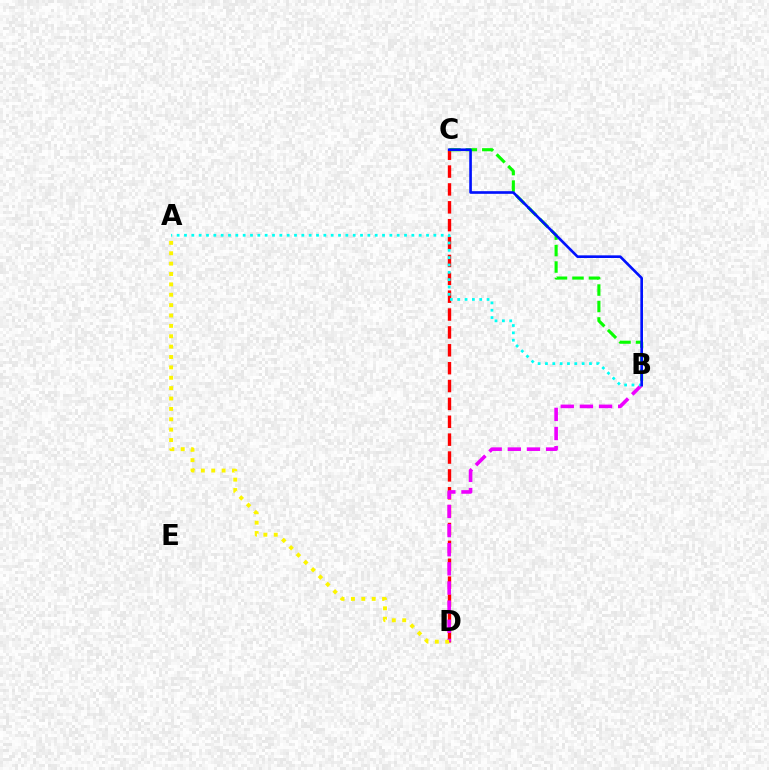{('C', 'D'): [{'color': '#ff0000', 'line_style': 'dashed', 'thickness': 2.43}], ('B', 'D'): [{'color': '#ee00ff', 'line_style': 'dashed', 'thickness': 2.6}], ('B', 'C'): [{'color': '#08ff00', 'line_style': 'dashed', 'thickness': 2.23}, {'color': '#0010ff', 'line_style': 'solid', 'thickness': 1.9}], ('A', 'B'): [{'color': '#00fff6', 'line_style': 'dotted', 'thickness': 1.99}], ('A', 'D'): [{'color': '#fcf500', 'line_style': 'dotted', 'thickness': 2.82}]}